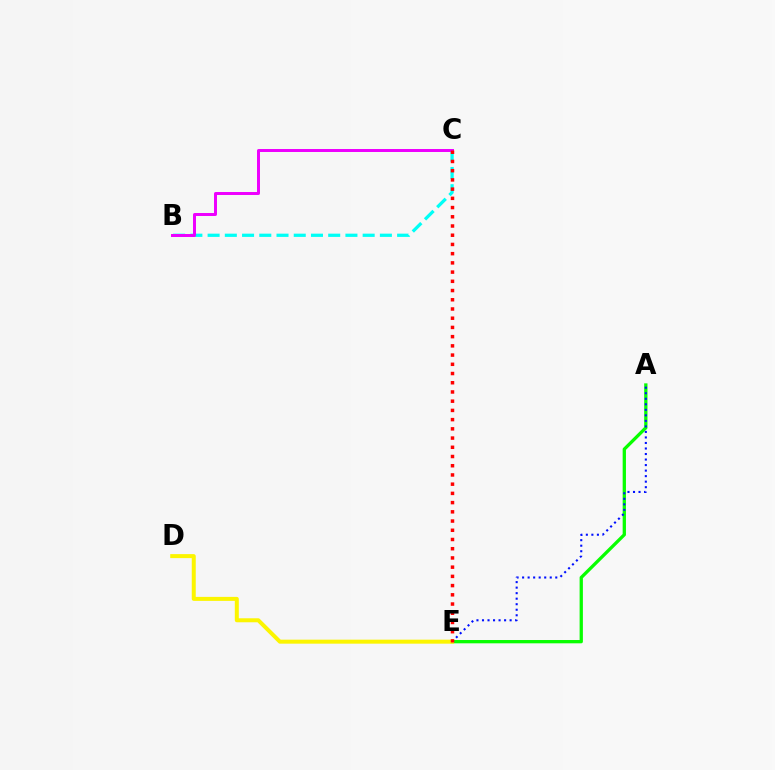{('A', 'E'): [{'color': '#08ff00', 'line_style': 'solid', 'thickness': 2.37}, {'color': '#0010ff', 'line_style': 'dotted', 'thickness': 1.5}], ('B', 'C'): [{'color': '#00fff6', 'line_style': 'dashed', 'thickness': 2.34}, {'color': '#ee00ff', 'line_style': 'solid', 'thickness': 2.14}], ('D', 'E'): [{'color': '#fcf500', 'line_style': 'solid', 'thickness': 2.88}], ('C', 'E'): [{'color': '#ff0000', 'line_style': 'dotted', 'thickness': 2.51}]}